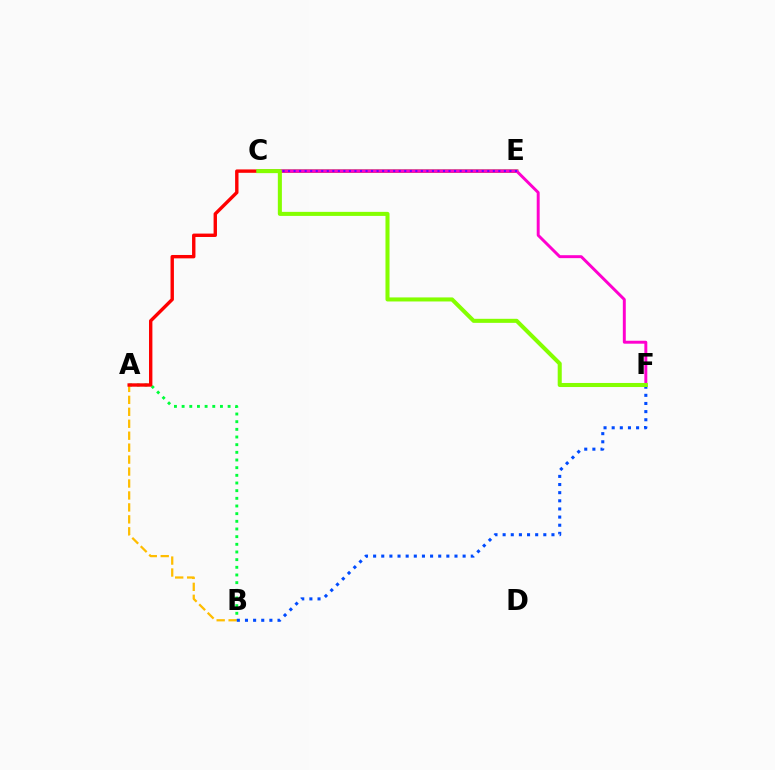{('A', 'B'): [{'color': '#00ff39', 'line_style': 'dotted', 'thickness': 2.08}, {'color': '#ffbd00', 'line_style': 'dashed', 'thickness': 1.62}], ('A', 'E'): [{'color': '#ff0000', 'line_style': 'solid', 'thickness': 2.44}], ('C', 'E'): [{'color': '#00fff6', 'line_style': 'solid', 'thickness': 1.73}, {'color': '#7200ff', 'line_style': 'dotted', 'thickness': 1.5}], ('B', 'F'): [{'color': '#004bff', 'line_style': 'dotted', 'thickness': 2.21}], ('C', 'F'): [{'color': '#ff00cf', 'line_style': 'solid', 'thickness': 2.12}, {'color': '#84ff00', 'line_style': 'solid', 'thickness': 2.92}]}